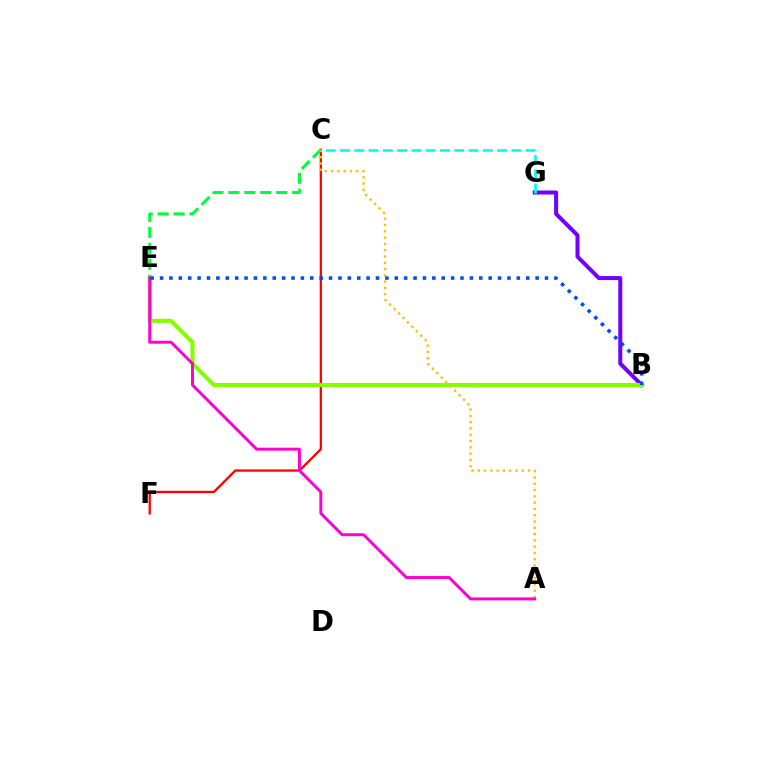{('B', 'G'): [{'color': '#7200ff', 'line_style': 'solid', 'thickness': 2.9}], ('C', 'F'): [{'color': '#ff0000', 'line_style': 'solid', 'thickness': 1.65}], ('B', 'E'): [{'color': '#84ff00', 'line_style': 'solid', 'thickness': 2.94}, {'color': '#004bff', 'line_style': 'dotted', 'thickness': 2.55}], ('C', 'G'): [{'color': '#00fff6', 'line_style': 'dashed', 'thickness': 1.94}], ('C', 'E'): [{'color': '#00ff39', 'line_style': 'dashed', 'thickness': 2.17}], ('A', 'C'): [{'color': '#ffbd00', 'line_style': 'dotted', 'thickness': 1.71}], ('A', 'E'): [{'color': '#ff00cf', 'line_style': 'solid', 'thickness': 2.12}]}